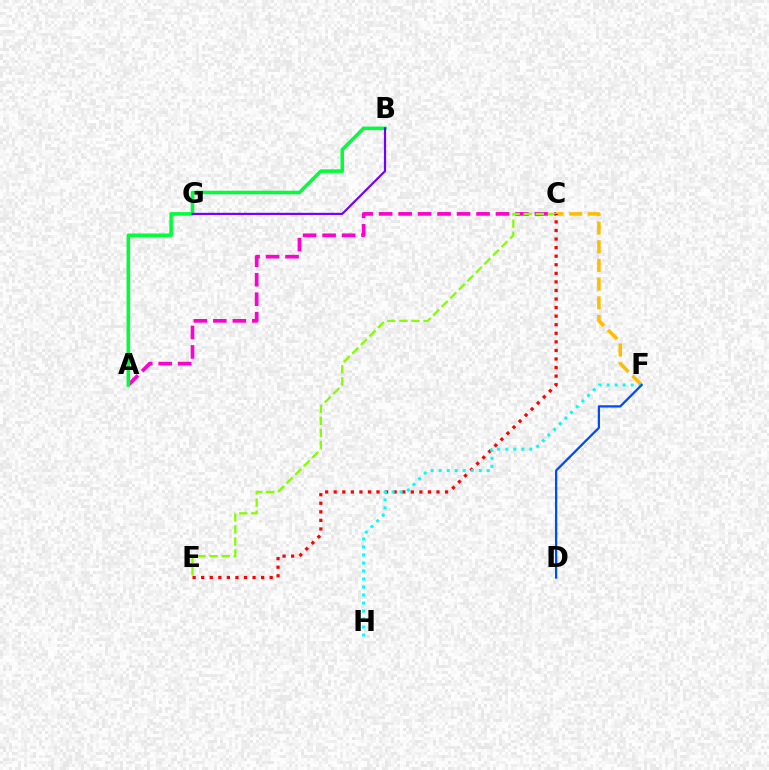{('C', 'F'): [{'color': '#ffbd00', 'line_style': 'dashed', 'thickness': 2.54}], ('A', 'C'): [{'color': '#ff00cf', 'line_style': 'dashed', 'thickness': 2.65}], ('C', 'E'): [{'color': '#84ff00', 'line_style': 'dashed', 'thickness': 1.64}, {'color': '#ff0000', 'line_style': 'dotted', 'thickness': 2.33}], ('A', 'B'): [{'color': '#00ff39', 'line_style': 'solid', 'thickness': 2.55}], ('F', 'H'): [{'color': '#00fff6', 'line_style': 'dotted', 'thickness': 2.17}], ('B', 'G'): [{'color': '#7200ff', 'line_style': 'solid', 'thickness': 1.56}], ('D', 'F'): [{'color': '#004bff', 'line_style': 'solid', 'thickness': 1.63}]}